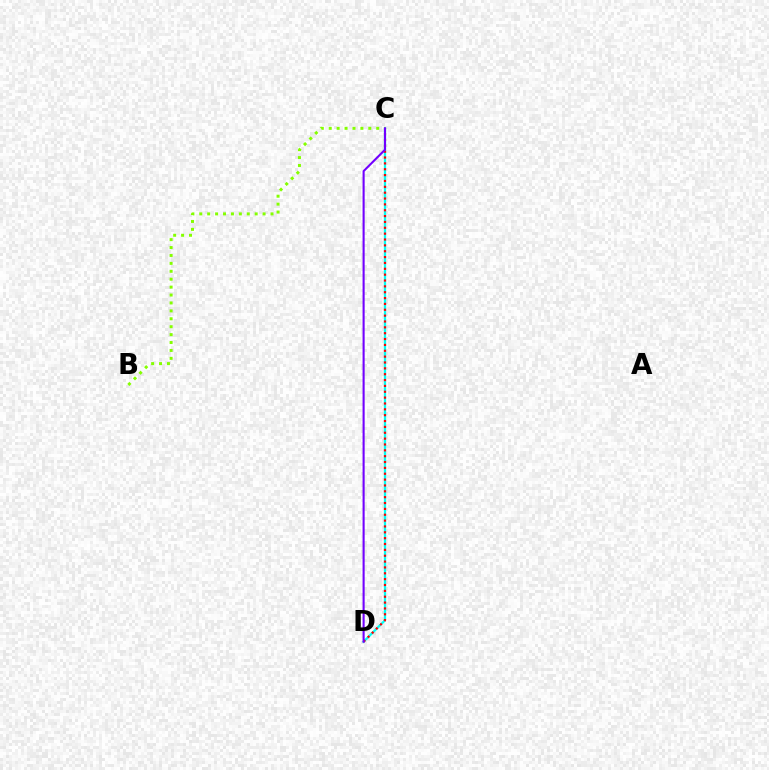{('C', 'D'): [{'color': '#00fff6', 'line_style': 'solid', 'thickness': 1.62}, {'color': '#ff0000', 'line_style': 'dotted', 'thickness': 1.59}, {'color': '#7200ff', 'line_style': 'solid', 'thickness': 1.5}], ('B', 'C'): [{'color': '#84ff00', 'line_style': 'dotted', 'thickness': 2.15}]}